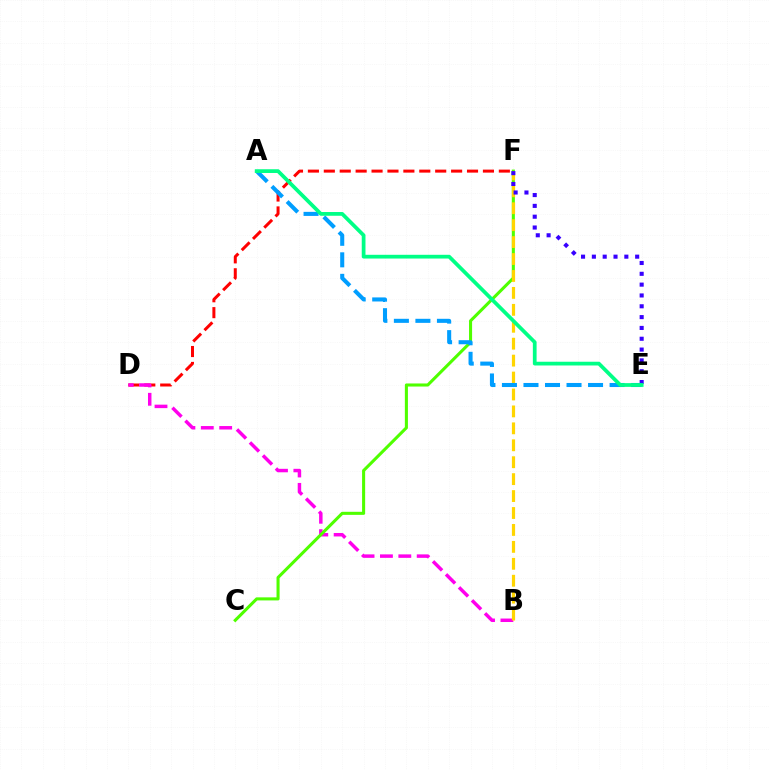{('D', 'F'): [{'color': '#ff0000', 'line_style': 'dashed', 'thickness': 2.16}], ('B', 'D'): [{'color': '#ff00ed', 'line_style': 'dashed', 'thickness': 2.5}], ('C', 'F'): [{'color': '#4fff00', 'line_style': 'solid', 'thickness': 2.21}], ('B', 'F'): [{'color': '#ffd500', 'line_style': 'dashed', 'thickness': 2.3}], ('E', 'F'): [{'color': '#3700ff', 'line_style': 'dotted', 'thickness': 2.94}], ('A', 'E'): [{'color': '#009eff', 'line_style': 'dashed', 'thickness': 2.92}, {'color': '#00ff86', 'line_style': 'solid', 'thickness': 2.69}]}